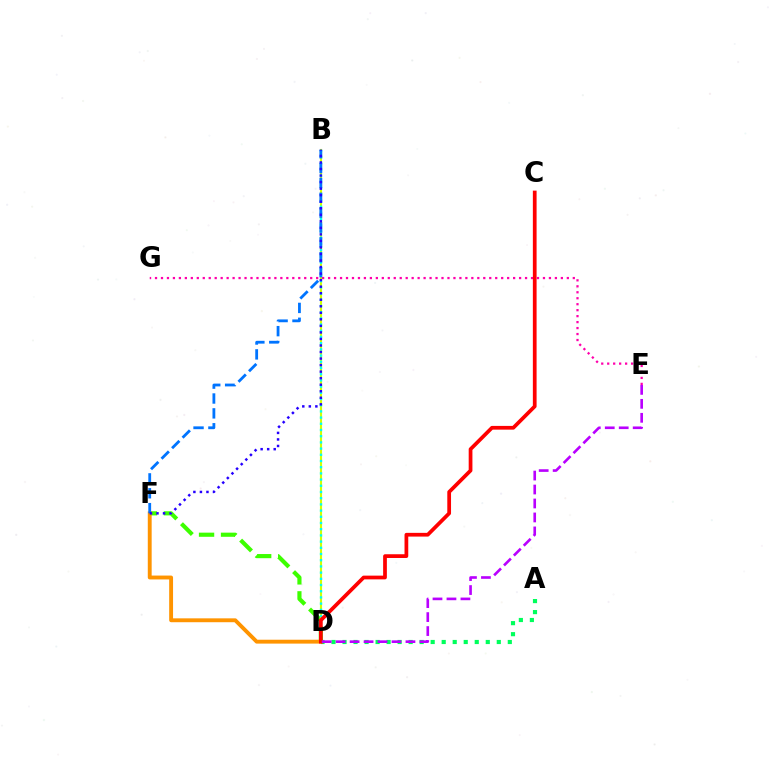{('D', 'F'): [{'color': '#3dff00', 'line_style': 'dashed', 'thickness': 2.99}, {'color': '#ff9400', 'line_style': 'solid', 'thickness': 2.79}], ('B', 'D'): [{'color': '#d1ff00', 'line_style': 'solid', 'thickness': 1.54}, {'color': '#00fff6', 'line_style': 'dotted', 'thickness': 1.68}], ('A', 'D'): [{'color': '#00ff5c', 'line_style': 'dotted', 'thickness': 2.99}], ('E', 'G'): [{'color': '#ff00ac', 'line_style': 'dotted', 'thickness': 1.62}], ('B', 'F'): [{'color': '#0074ff', 'line_style': 'dashed', 'thickness': 2.02}, {'color': '#2500ff', 'line_style': 'dotted', 'thickness': 1.78}], ('C', 'D'): [{'color': '#ff0000', 'line_style': 'solid', 'thickness': 2.69}], ('D', 'E'): [{'color': '#b900ff', 'line_style': 'dashed', 'thickness': 1.9}]}